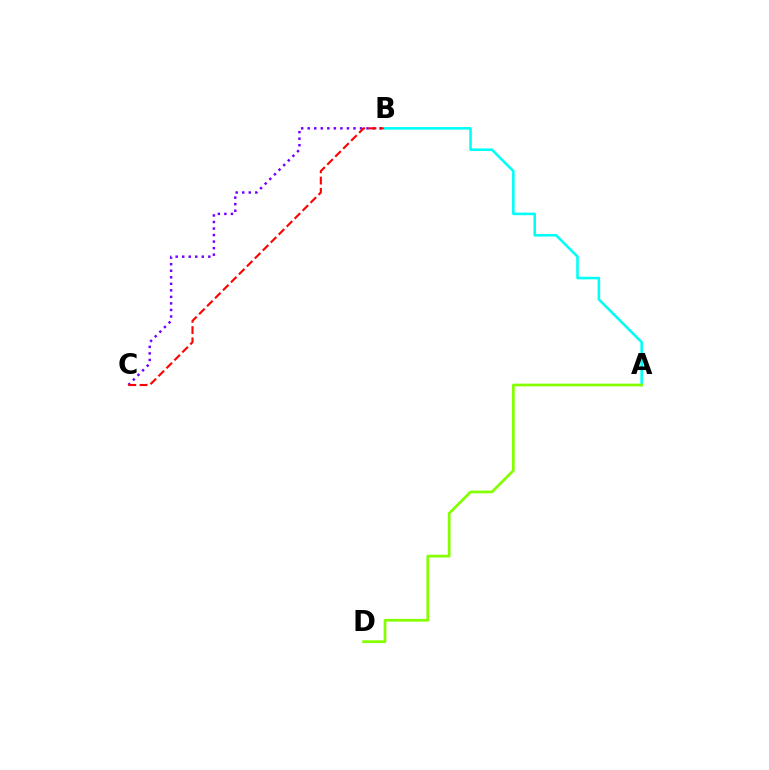{('B', 'C'): [{'color': '#7200ff', 'line_style': 'dotted', 'thickness': 1.78}, {'color': '#ff0000', 'line_style': 'dashed', 'thickness': 1.53}], ('A', 'B'): [{'color': '#00fff6', 'line_style': 'solid', 'thickness': 1.85}], ('A', 'D'): [{'color': '#84ff00', 'line_style': 'solid', 'thickness': 1.96}]}